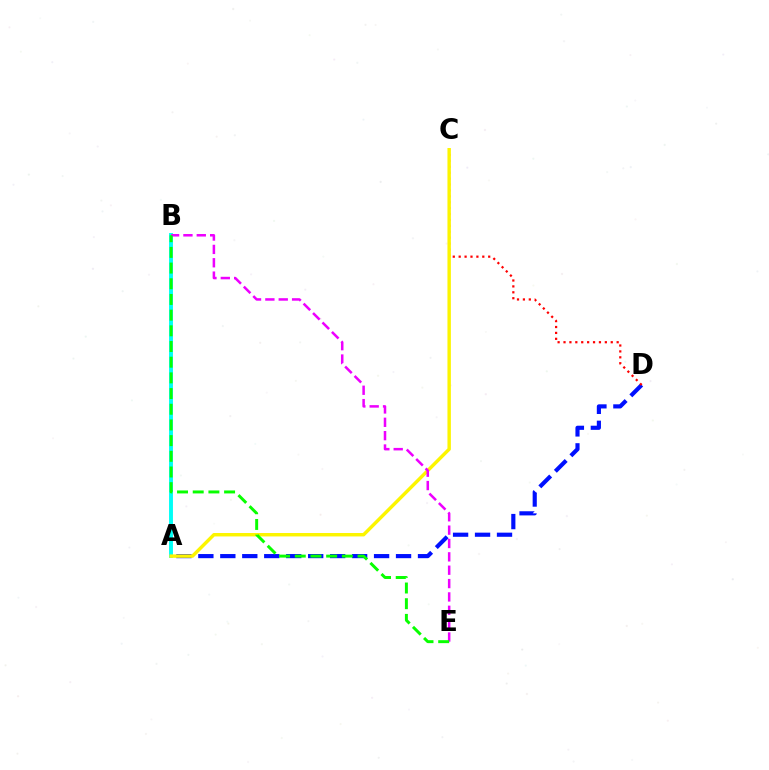{('A', 'B'): [{'color': '#00fff6', 'line_style': 'solid', 'thickness': 2.81}], ('A', 'D'): [{'color': '#0010ff', 'line_style': 'dashed', 'thickness': 2.98}], ('C', 'D'): [{'color': '#ff0000', 'line_style': 'dotted', 'thickness': 1.6}], ('A', 'C'): [{'color': '#fcf500', 'line_style': 'solid', 'thickness': 2.47}], ('B', 'E'): [{'color': '#ee00ff', 'line_style': 'dashed', 'thickness': 1.81}, {'color': '#08ff00', 'line_style': 'dashed', 'thickness': 2.13}]}